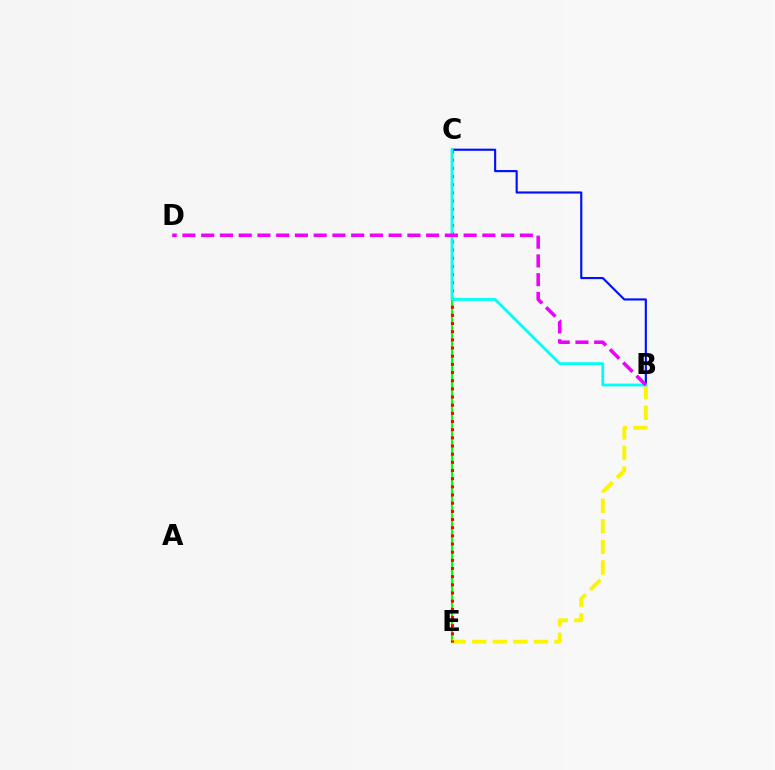{('B', 'C'): [{'color': '#0010ff', 'line_style': 'solid', 'thickness': 1.54}, {'color': '#00fff6', 'line_style': 'solid', 'thickness': 2.03}], ('C', 'E'): [{'color': '#08ff00', 'line_style': 'solid', 'thickness': 1.52}, {'color': '#ff0000', 'line_style': 'dotted', 'thickness': 2.22}], ('B', 'E'): [{'color': '#fcf500', 'line_style': 'dashed', 'thickness': 2.8}], ('B', 'D'): [{'color': '#ee00ff', 'line_style': 'dashed', 'thickness': 2.55}]}